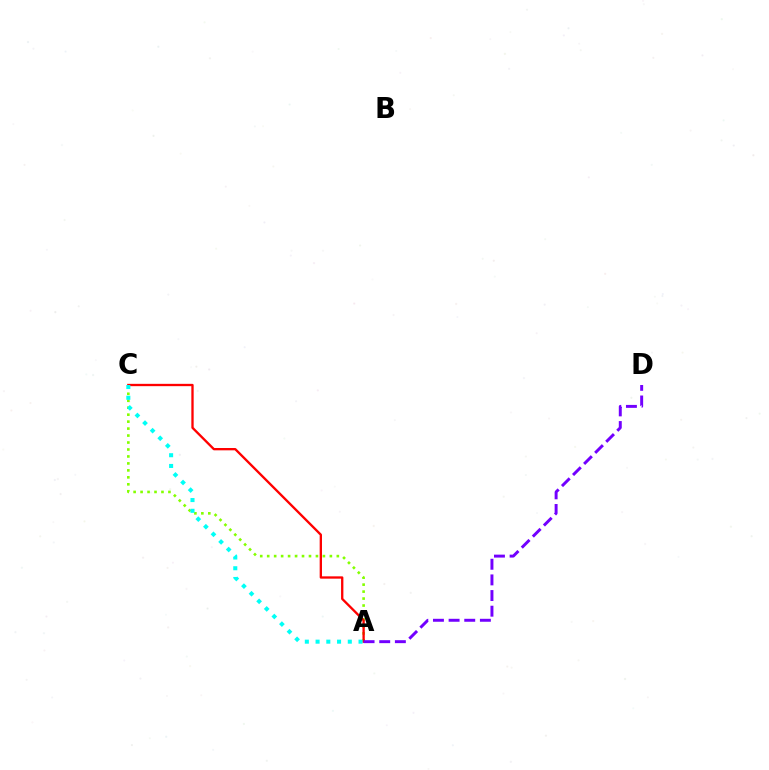{('A', 'C'): [{'color': '#84ff00', 'line_style': 'dotted', 'thickness': 1.89}, {'color': '#ff0000', 'line_style': 'solid', 'thickness': 1.67}, {'color': '#00fff6', 'line_style': 'dotted', 'thickness': 2.92}], ('A', 'D'): [{'color': '#7200ff', 'line_style': 'dashed', 'thickness': 2.13}]}